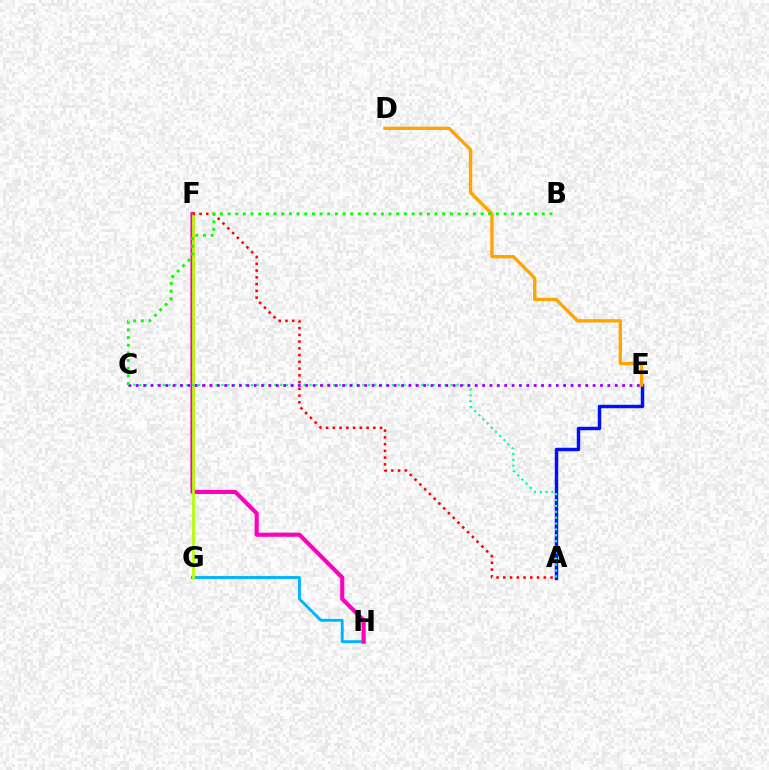{('G', 'H'): [{'color': '#00b5ff', 'line_style': 'solid', 'thickness': 2.09}], ('F', 'H'): [{'color': '#ff00bd', 'line_style': 'solid', 'thickness': 2.97}], ('A', 'E'): [{'color': '#0010ff', 'line_style': 'solid', 'thickness': 2.48}], ('F', 'G'): [{'color': '#b3ff00', 'line_style': 'solid', 'thickness': 1.98}], ('A', 'C'): [{'color': '#00ff9d', 'line_style': 'dotted', 'thickness': 1.6}], ('C', 'E'): [{'color': '#9b00ff', 'line_style': 'dotted', 'thickness': 2.0}], ('A', 'F'): [{'color': '#ff0000', 'line_style': 'dotted', 'thickness': 1.83}], ('D', 'E'): [{'color': '#ffa500', 'line_style': 'solid', 'thickness': 2.42}], ('B', 'C'): [{'color': '#08ff00', 'line_style': 'dotted', 'thickness': 2.08}]}